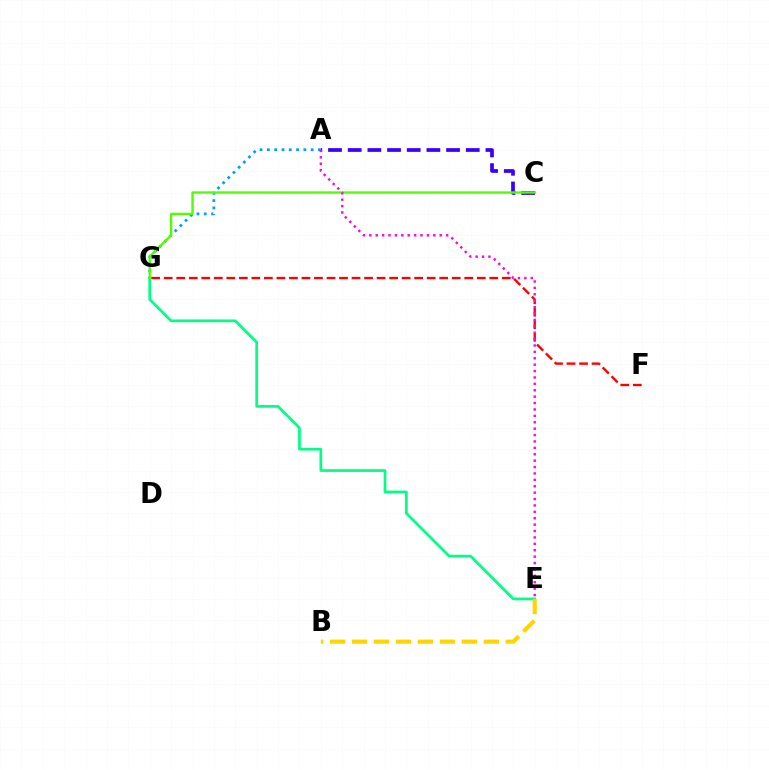{('E', 'G'): [{'color': '#00ff86', 'line_style': 'solid', 'thickness': 1.96}], ('A', 'G'): [{'color': '#009eff', 'line_style': 'dotted', 'thickness': 1.98}], ('F', 'G'): [{'color': '#ff0000', 'line_style': 'dashed', 'thickness': 1.7}], ('A', 'C'): [{'color': '#3700ff', 'line_style': 'dashed', 'thickness': 2.67}], ('C', 'G'): [{'color': '#4fff00', 'line_style': 'solid', 'thickness': 1.68}], ('A', 'E'): [{'color': '#ff00ed', 'line_style': 'dotted', 'thickness': 1.74}], ('B', 'E'): [{'color': '#ffd500', 'line_style': 'dashed', 'thickness': 2.99}]}